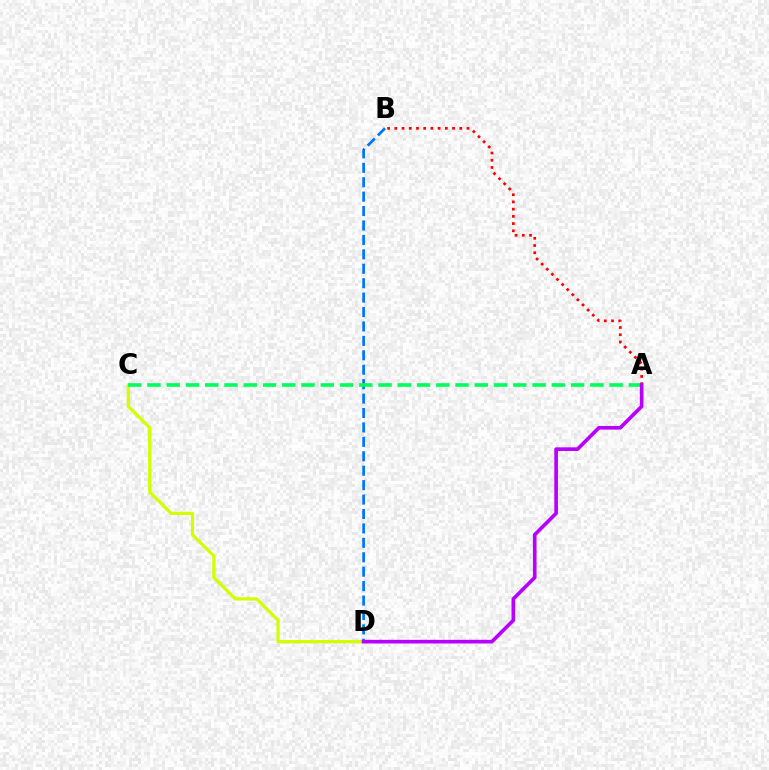{('B', 'D'): [{'color': '#0074ff', 'line_style': 'dashed', 'thickness': 1.96}], ('A', 'B'): [{'color': '#ff0000', 'line_style': 'dotted', 'thickness': 1.96}], ('C', 'D'): [{'color': '#d1ff00', 'line_style': 'solid', 'thickness': 2.33}], ('A', 'C'): [{'color': '#00ff5c', 'line_style': 'dashed', 'thickness': 2.62}], ('A', 'D'): [{'color': '#b900ff', 'line_style': 'solid', 'thickness': 2.63}]}